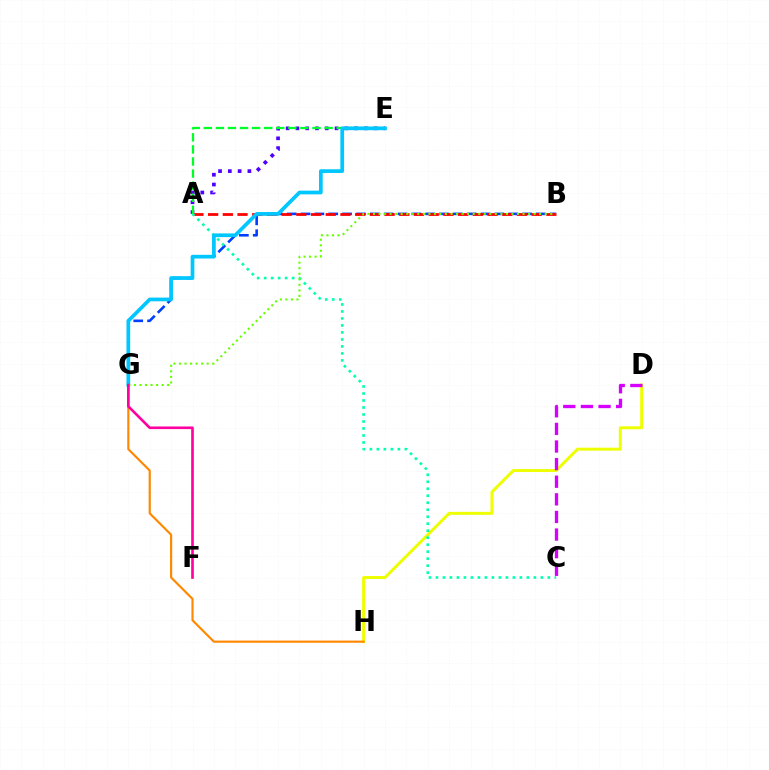{('D', 'H'): [{'color': '#eeff00', 'line_style': 'solid', 'thickness': 2.13}], ('B', 'G'): [{'color': '#003fff', 'line_style': 'dashed', 'thickness': 1.88}, {'color': '#66ff00', 'line_style': 'dotted', 'thickness': 1.51}], ('C', 'D'): [{'color': '#d600ff', 'line_style': 'dashed', 'thickness': 2.39}], ('G', 'H'): [{'color': '#ff8800', 'line_style': 'solid', 'thickness': 1.55}], ('A', 'E'): [{'color': '#4f00ff', 'line_style': 'dotted', 'thickness': 2.66}, {'color': '#00ff27', 'line_style': 'dashed', 'thickness': 1.64}], ('A', 'B'): [{'color': '#ff0000', 'line_style': 'dashed', 'thickness': 2.0}], ('A', 'C'): [{'color': '#00ffaf', 'line_style': 'dotted', 'thickness': 1.9}], ('E', 'G'): [{'color': '#00c7ff', 'line_style': 'solid', 'thickness': 2.67}], ('F', 'G'): [{'color': '#ff00a0', 'line_style': 'solid', 'thickness': 1.89}]}